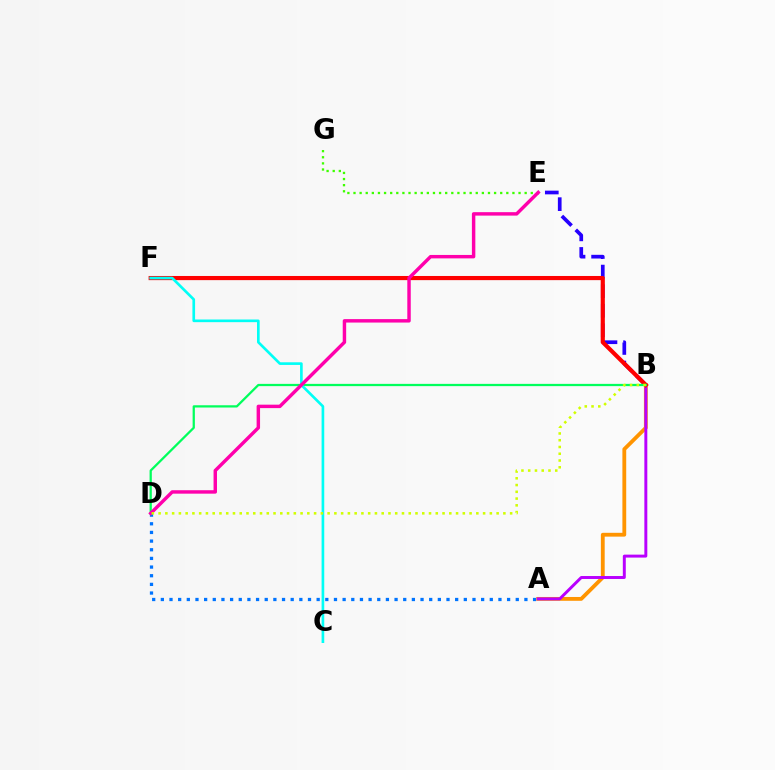{('A', 'D'): [{'color': '#0074ff', 'line_style': 'dotted', 'thickness': 2.35}], ('B', 'E'): [{'color': '#2500ff', 'line_style': 'dashed', 'thickness': 2.66}], ('E', 'G'): [{'color': '#3dff00', 'line_style': 'dotted', 'thickness': 1.66}], ('A', 'B'): [{'color': '#ff9400', 'line_style': 'solid', 'thickness': 2.75}, {'color': '#b900ff', 'line_style': 'solid', 'thickness': 2.13}], ('B', 'F'): [{'color': '#ff0000', 'line_style': 'solid', 'thickness': 2.99}], ('B', 'D'): [{'color': '#00ff5c', 'line_style': 'solid', 'thickness': 1.63}, {'color': '#d1ff00', 'line_style': 'dotted', 'thickness': 1.84}], ('C', 'F'): [{'color': '#00fff6', 'line_style': 'solid', 'thickness': 1.91}], ('D', 'E'): [{'color': '#ff00ac', 'line_style': 'solid', 'thickness': 2.48}]}